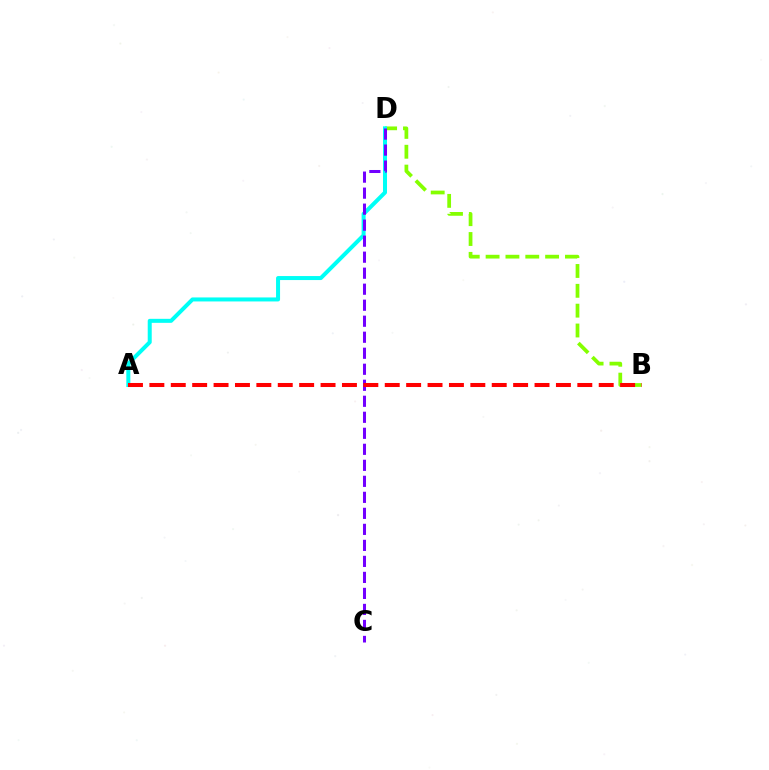{('B', 'D'): [{'color': '#84ff00', 'line_style': 'dashed', 'thickness': 2.7}], ('A', 'D'): [{'color': '#00fff6', 'line_style': 'solid', 'thickness': 2.89}], ('C', 'D'): [{'color': '#7200ff', 'line_style': 'dashed', 'thickness': 2.18}], ('A', 'B'): [{'color': '#ff0000', 'line_style': 'dashed', 'thickness': 2.91}]}